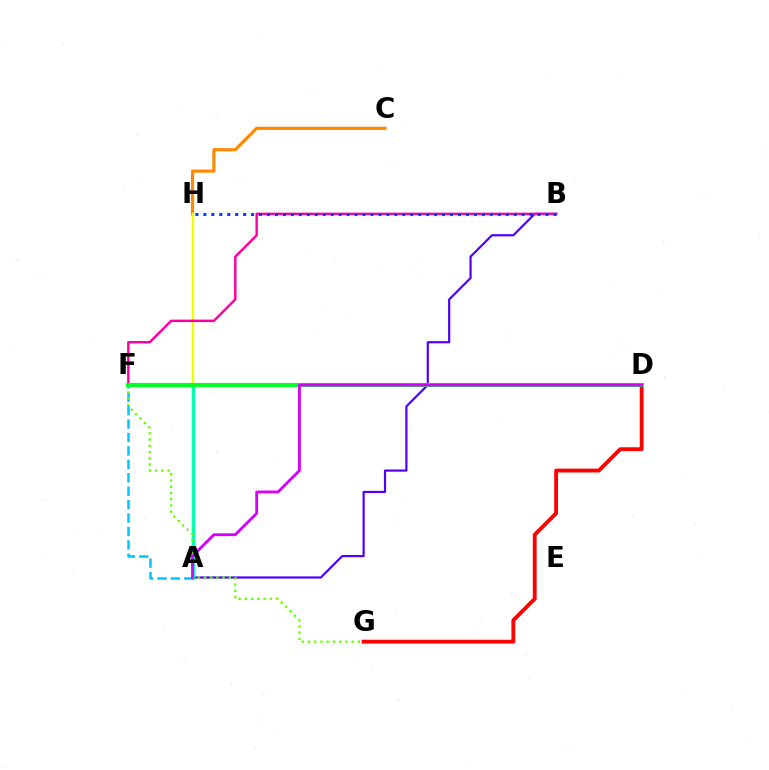{('C', 'H'): [{'color': '#ff8800', 'line_style': 'solid', 'thickness': 2.28}], ('D', 'G'): [{'color': '#ff0000', 'line_style': 'solid', 'thickness': 2.77}], ('A', 'H'): [{'color': '#eeff00', 'line_style': 'solid', 'thickness': 1.71}], ('A', 'F'): [{'color': '#00c7ff', 'line_style': 'dashed', 'thickness': 1.82}, {'color': '#00ffaf', 'line_style': 'solid', 'thickness': 2.42}], ('A', 'B'): [{'color': '#4f00ff', 'line_style': 'solid', 'thickness': 1.58}], ('B', 'F'): [{'color': '#ff00a0', 'line_style': 'solid', 'thickness': 1.77}], ('F', 'G'): [{'color': '#66ff00', 'line_style': 'dotted', 'thickness': 1.69}], ('B', 'H'): [{'color': '#003fff', 'line_style': 'dotted', 'thickness': 2.16}], ('D', 'F'): [{'color': '#00ff27', 'line_style': 'solid', 'thickness': 2.97}], ('A', 'D'): [{'color': '#d600ff', 'line_style': 'solid', 'thickness': 2.04}]}